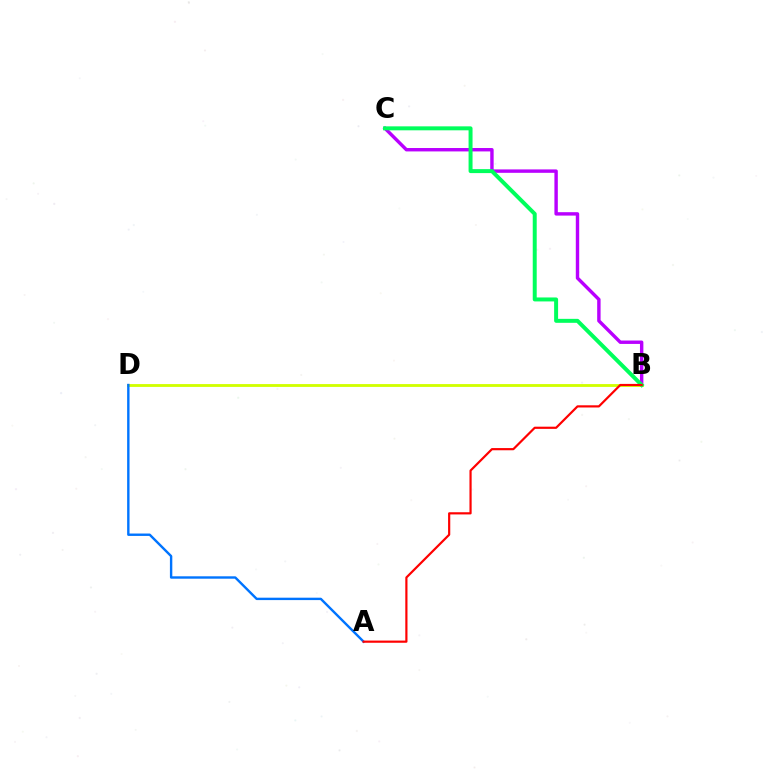{('B', 'C'): [{'color': '#b900ff', 'line_style': 'solid', 'thickness': 2.45}, {'color': '#00ff5c', 'line_style': 'solid', 'thickness': 2.86}], ('B', 'D'): [{'color': '#d1ff00', 'line_style': 'solid', 'thickness': 2.04}], ('A', 'D'): [{'color': '#0074ff', 'line_style': 'solid', 'thickness': 1.73}], ('A', 'B'): [{'color': '#ff0000', 'line_style': 'solid', 'thickness': 1.58}]}